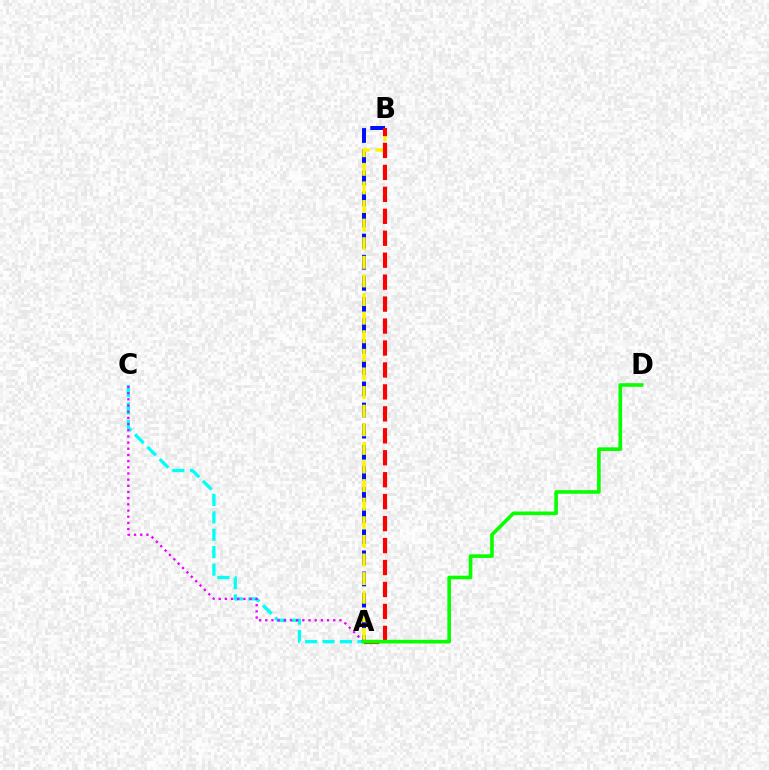{('A', 'B'): [{'color': '#0010ff', 'line_style': 'dashed', 'thickness': 2.87}, {'color': '#fcf500', 'line_style': 'dashed', 'thickness': 2.53}, {'color': '#ff0000', 'line_style': 'dashed', 'thickness': 2.98}], ('A', 'C'): [{'color': '#00fff6', 'line_style': 'dashed', 'thickness': 2.37}, {'color': '#ee00ff', 'line_style': 'dotted', 'thickness': 1.68}], ('A', 'D'): [{'color': '#08ff00', 'line_style': 'solid', 'thickness': 2.61}]}